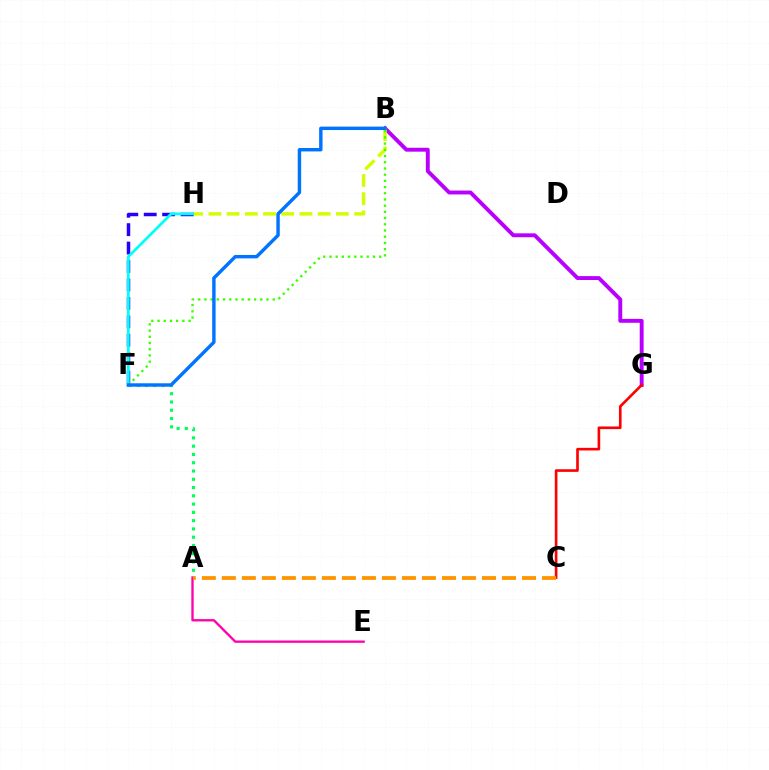{('B', 'G'): [{'color': '#b900ff', 'line_style': 'solid', 'thickness': 2.81}], ('B', 'H'): [{'color': '#d1ff00', 'line_style': 'dashed', 'thickness': 2.47}], ('F', 'H'): [{'color': '#2500ff', 'line_style': 'dashed', 'thickness': 2.5}, {'color': '#00fff6', 'line_style': 'solid', 'thickness': 1.98}], ('C', 'G'): [{'color': '#ff0000', 'line_style': 'solid', 'thickness': 1.9}], ('A', 'F'): [{'color': '#00ff5c', 'line_style': 'dotted', 'thickness': 2.25}], ('B', 'F'): [{'color': '#3dff00', 'line_style': 'dotted', 'thickness': 1.69}, {'color': '#0074ff', 'line_style': 'solid', 'thickness': 2.46}], ('A', 'E'): [{'color': '#ff00ac', 'line_style': 'solid', 'thickness': 1.67}], ('A', 'C'): [{'color': '#ff9400', 'line_style': 'dashed', 'thickness': 2.72}]}